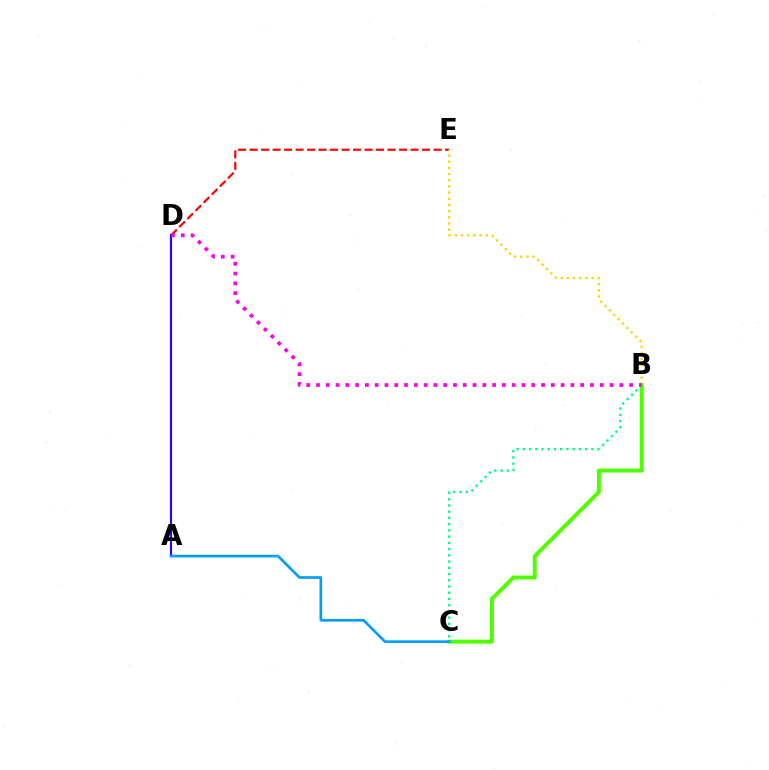{('B', 'C'): [{'color': '#00ff86', 'line_style': 'dotted', 'thickness': 1.69}, {'color': '#4fff00', 'line_style': 'solid', 'thickness': 2.84}], ('D', 'E'): [{'color': '#ff0000', 'line_style': 'dashed', 'thickness': 1.56}], ('B', 'E'): [{'color': '#ffd500', 'line_style': 'dotted', 'thickness': 1.68}], ('A', 'D'): [{'color': '#3700ff', 'line_style': 'solid', 'thickness': 1.57}], ('B', 'D'): [{'color': '#ff00ed', 'line_style': 'dotted', 'thickness': 2.66}], ('A', 'C'): [{'color': '#009eff', 'line_style': 'solid', 'thickness': 1.91}]}